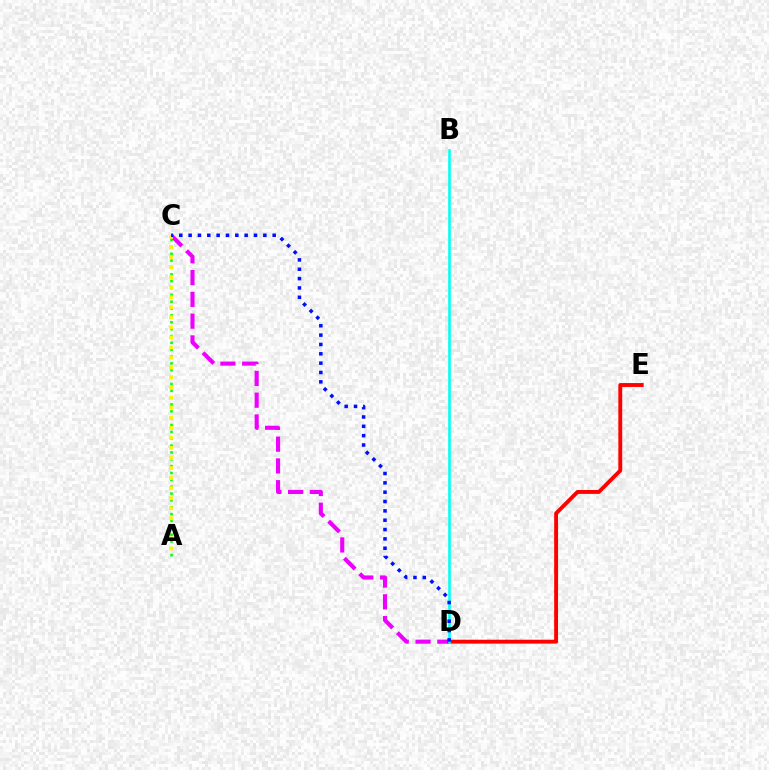{('A', 'C'): [{'color': '#08ff00', 'line_style': 'dotted', 'thickness': 1.86}, {'color': '#fcf500', 'line_style': 'dotted', 'thickness': 2.73}], ('C', 'D'): [{'color': '#ee00ff', 'line_style': 'dashed', 'thickness': 2.96}, {'color': '#0010ff', 'line_style': 'dotted', 'thickness': 2.54}], ('D', 'E'): [{'color': '#ff0000', 'line_style': 'solid', 'thickness': 2.79}], ('B', 'D'): [{'color': '#00fff6', 'line_style': 'solid', 'thickness': 1.87}]}